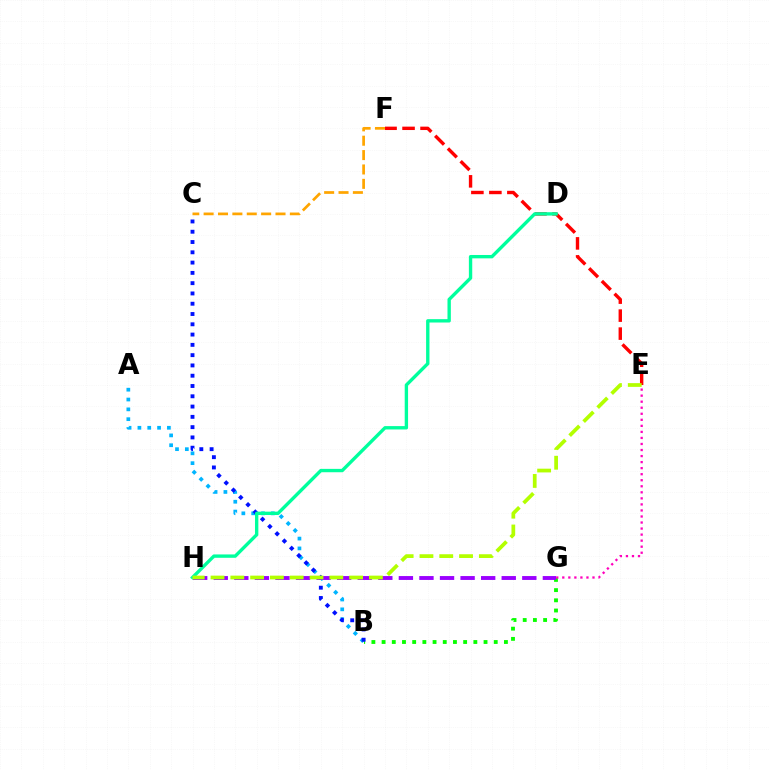{('B', 'G'): [{'color': '#08ff00', 'line_style': 'dotted', 'thickness': 2.77}], ('C', 'F'): [{'color': '#ffa500', 'line_style': 'dashed', 'thickness': 1.95}], ('A', 'B'): [{'color': '#00b5ff', 'line_style': 'dotted', 'thickness': 2.67}], ('G', 'H'): [{'color': '#9b00ff', 'line_style': 'dashed', 'thickness': 2.79}], ('B', 'C'): [{'color': '#0010ff', 'line_style': 'dotted', 'thickness': 2.79}], ('E', 'F'): [{'color': '#ff0000', 'line_style': 'dashed', 'thickness': 2.44}], ('D', 'H'): [{'color': '#00ff9d', 'line_style': 'solid', 'thickness': 2.42}], ('E', 'H'): [{'color': '#b3ff00', 'line_style': 'dashed', 'thickness': 2.69}], ('E', 'G'): [{'color': '#ff00bd', 'line_style': 'dotted', 'thickness': 1.64}]}